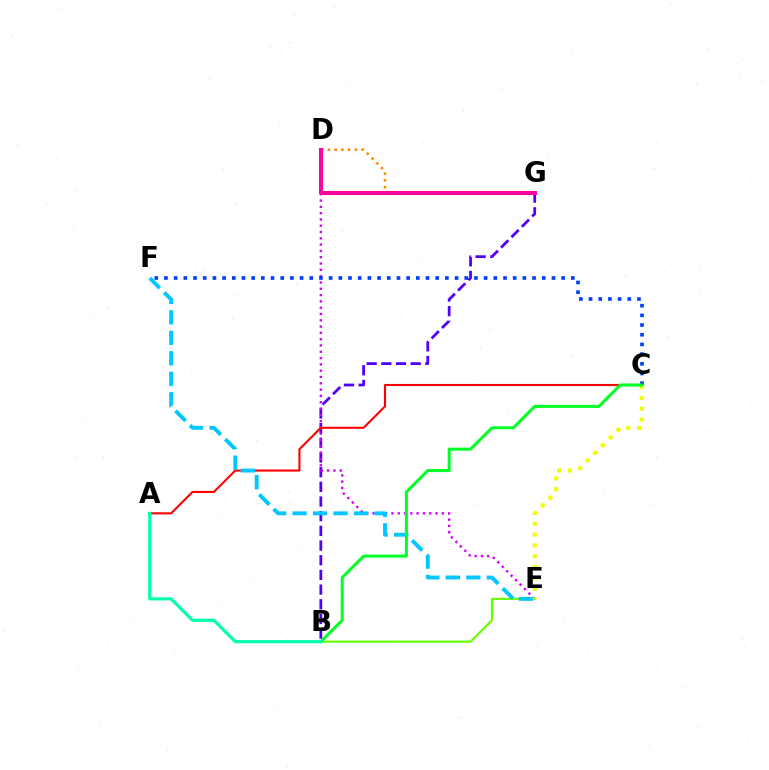{('B', 'G'): [{'color': '#4f00ff', 'line_style': 'dashed', 'thickness': 1.99}], ('D', 'G'): [{'color': '#ff8800', 'line_style': 'dotted', 'thickness': 1.83}, {'color': '#ff00a0', 'line_style': 'solid', 'thickness': 2.92}], ('D', 'E'): [{'color': '#d600ff', 'line_style': 'dotted', 'thickness': 1.71}], ('A', 'C'): [{'color': '#ff0000', 'line_style': 'solid', 'thickness': 1.5}], ('C', 'F'): [{'color': '#003fff', 'line_style': 'dotted', 'thickness': 2.63}], ('B', 'E'): [{'color': '#66ff00', 'line_style': 'solid', 'thickness': 1.55}], ('E', 'F'): [{'color': '#00c7ff', 'line_style': 'dashed', 'thickness': 2.78}], ('C', 'E'): [{'color': '#eeff00', 'line_style': 'dotted', 'thickness': 2.95}], ('B', 'C'): [{'color': '#00ff27', 'line_style': 'solid', 'thickness': 2.17}], ('A', 'B'): [{'color': '#00ffaf', 'line_style': 'solid', 'thickness': 2.26}]}